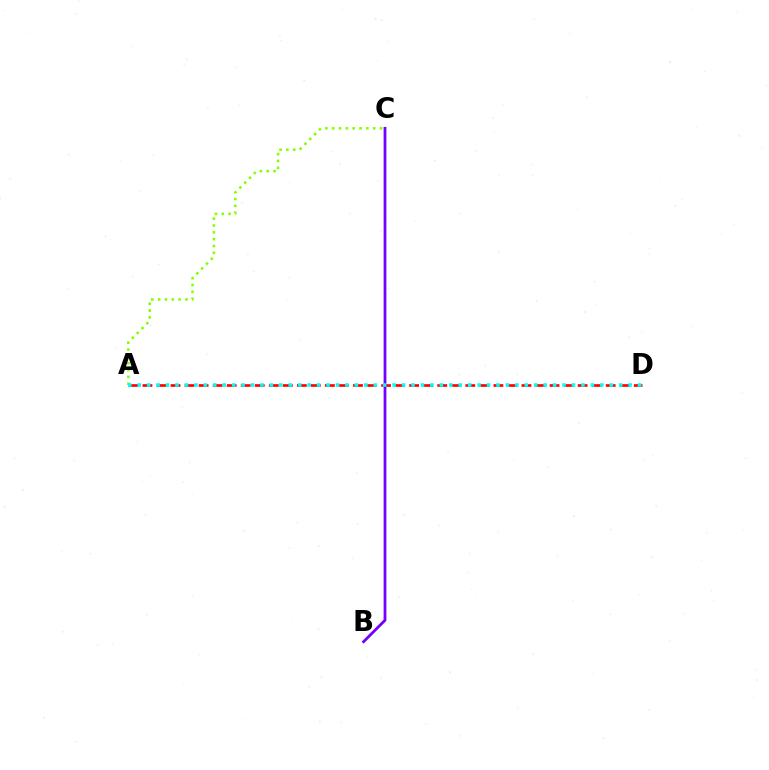{('A', 'D'): [{'color': '#ff0000', 'line_style': 'dashed', 'thickness': 1.91}, {'color': '#00fff6', 'line_style': 'dotted', 'thickness': 2.57}], ('B', 'C'): [{'color': '#7200ff', 'line_style': 'solid', 'thickness': 2.01}], ('A', 'C'): [{'color': '#84ff00', 'line_style': 'dotted', 'thickness': 1.86}]}